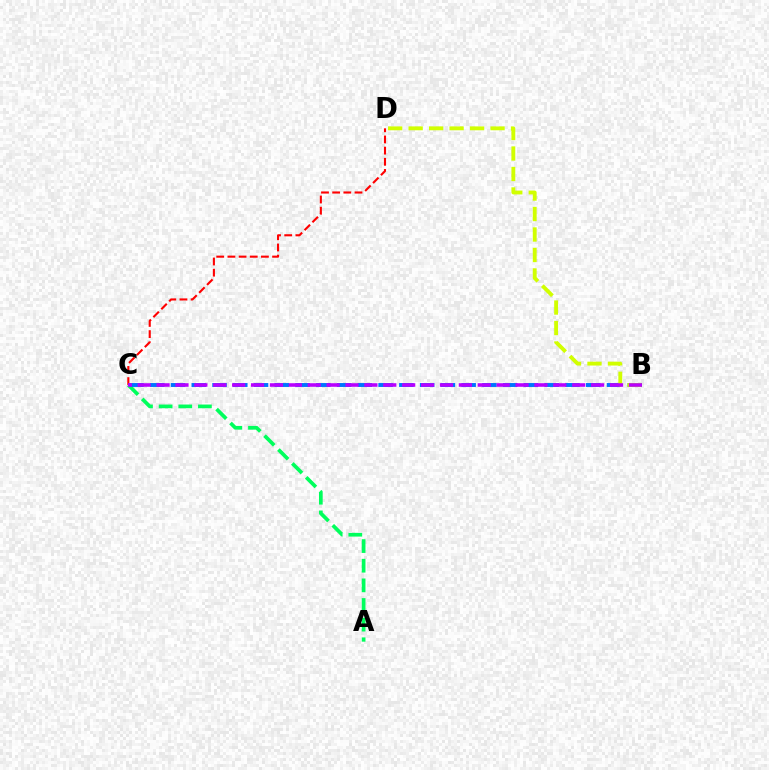{('C', 'D'): [{'color': '#ff0000', 'line_style': 'dashed', 'thickness': 1.52}], ('A', 'C'): [{'color': '#00ff5c', 'line_style': 'dashed', 'thickness': 2.67}], ('B', 'C'): [{'color': '#0074ff', 'line_style': 'dashed', 'thickness': 2.82}, {'color': '#b900ff', 'line_style': 'dashed', 'thickness': 2.57}], ('B', 'D'): [{'color': '#d1ff00', 'line_style': 'dashed', 'thickness': 2.78}]}